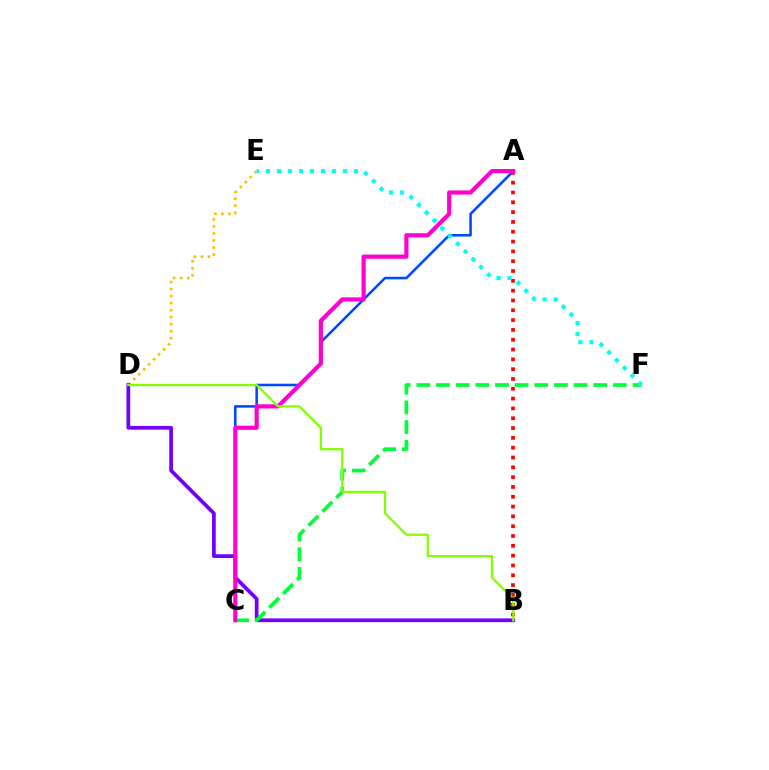{('A', 'C'): [{'color': '#004bff', 'line_style': 'solid', 'thickness': 1.85}, {'color': '#ff00cf', 'line_style': 'solid', 'thickness': 2.99}], ('D', 'E'): [{'color': '#ffbd00', 'line_style': 'dotted', 'thickness': 1.91}], ('B', 'D'): [{'color': '#7200ff', 'line_style': 'solid', 'thickness': 2.69}, {'color': '#84ff00', 'line_style': 'solid', 'thickness': 1.65}], ('A', 'B'): [{'color': '#ff0000', 'line_style': 'dotted', 'thickness': 2.67}], ('C', 'F'): [{'color': '#00ff39', 'line_style': 'dashed', 'thickness': 2.67}], ('E', 'F'): [{'color': '#00fff6', 'line_style': 'dotted', 'thickness': 2.99}]}